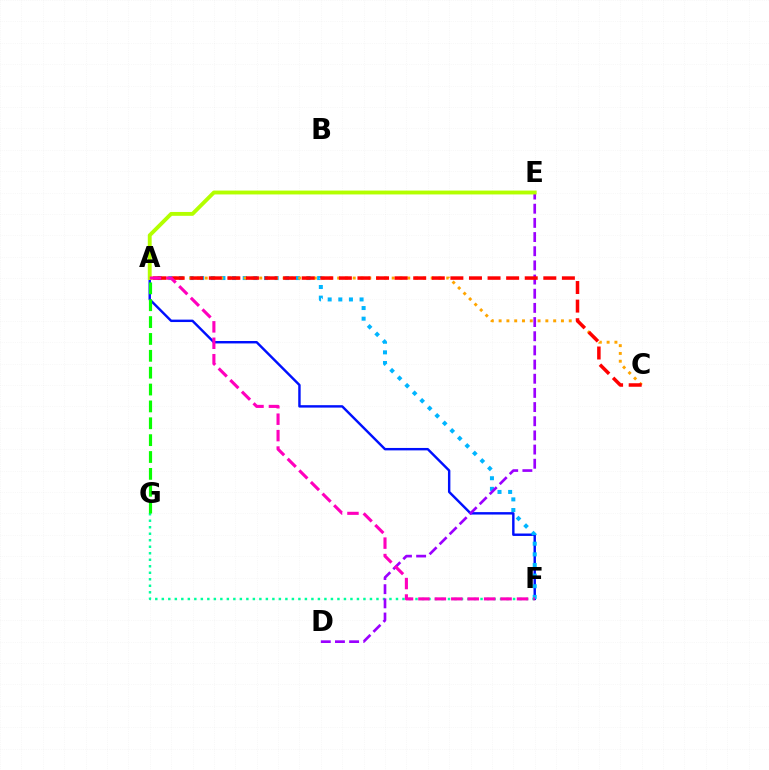{('F', 'G'): [{'color': '#00ff9d', 'line_style': 'dotted', 'thickness': 1.77}], ('A', 'F'): [{'color': '#0010ff', 'line_style': 'solid', 'thickness': 1.75}, {'color': '#00b5ff', 'line_style': 'dotted', 'thickness': 2.89}, {'color': '#ff00bd', 'line_style': 'dashed', 'thickness': 2.23}], ('D', 'E'): [{'color': '#9b00ff', 'line_style': 'dashed', 'thickness': 1.92}], ('A', 'C'): [{'color': '#ffa500', 'line_style': 'dotted', 'thickness': 2.12}, {'color': '#ff0000', 'line_style': 'dashed', 'thickness': 2.52}], ('A', 'G'): [{'color': '#08ff00', 'line_style': 'dashed', 'thickness': 2.29}], ('A', 'E'): [{'color': '#b3ff00', 'line_style': 'solid', 'thickness': 2.78}]}